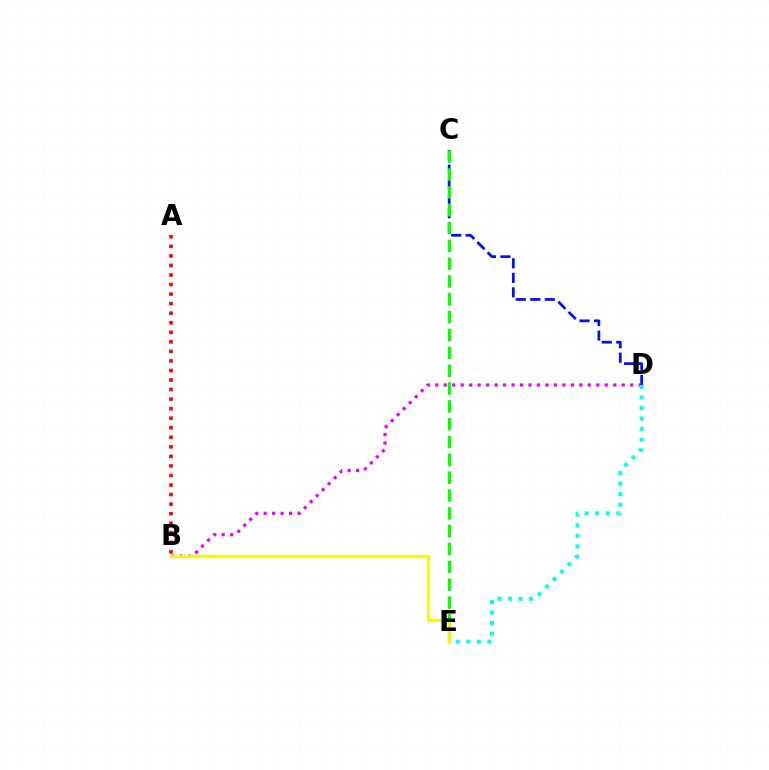{('B', 'D'): [{'color': '#ee00ff', 'line_style': 'dotted', 'thickness': 2.3}], ('C', 'D'): [{'color': '#0010ff', 'line_style': 'dashed', 'thickness': 1.97}], ('C', 'E'): [{'color': '#08ff00', 'line_style': 'dashed', 'thickness': 2.42}], ('A', 'B'): [{'color': '#ff0000', 'line_style': 'dotted', 'thickness': 2.59}], ('B', 'E'): [{'color': '#fcf500', 'line_style': 'solid', 'thickness': 2.04}], ('D', 'E'): [{'color': '#00fff6', 'line_style': 'dotted', 'thickness': 2.87}]}